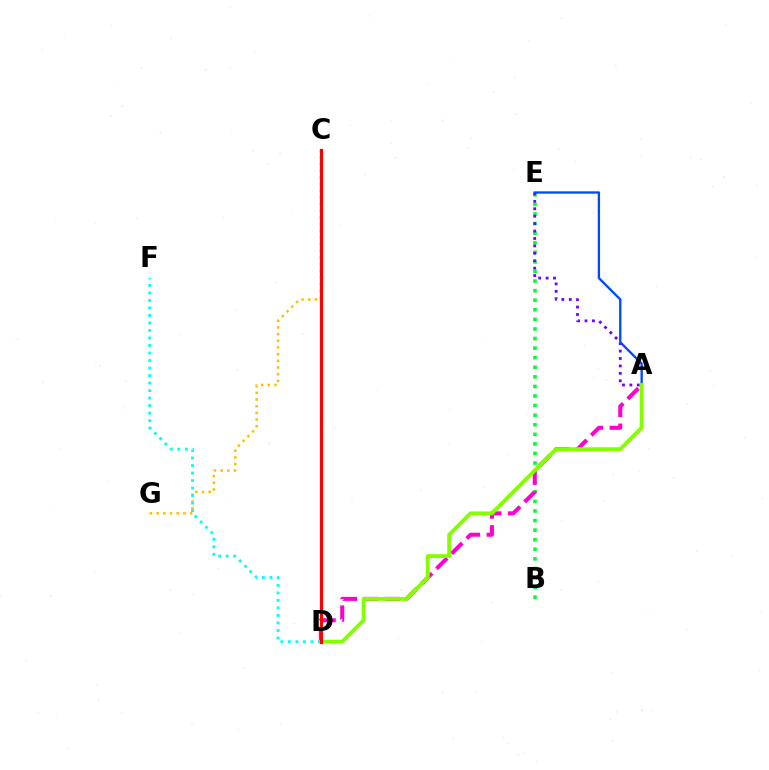{('C', 'G'): [{'color': '#ffbd00', 'line_style': 'dotted', 'thickness': 1.81}], ('D', 'F'): [{'color': '#00fff6', 'line_style': 'dotted', 'thickness': 2.04}], ('B', 'E'): [{'color': '#00ff39', 'line_style': 'dotted', 'thickness': 2.6}], ('A', 'D'): [{'color': '#ff00cf', 'line_style': 'dashed', 'thickness': 2.9}, {'color': '#84ff00', 'line_style': 'solid', 'thickness': 2.79}], ('A', 'E'): [{'color': '#7200ff', 'line_style': 'dotted', 'thickness': 2.02}, {'color': '#004bff', 'line_style': 'solid', 'thickness': 1.68}], ('C', 'D'): [{'color': '#ff0000', 'line_style': 'solid', 'thickness': 2.29}]}